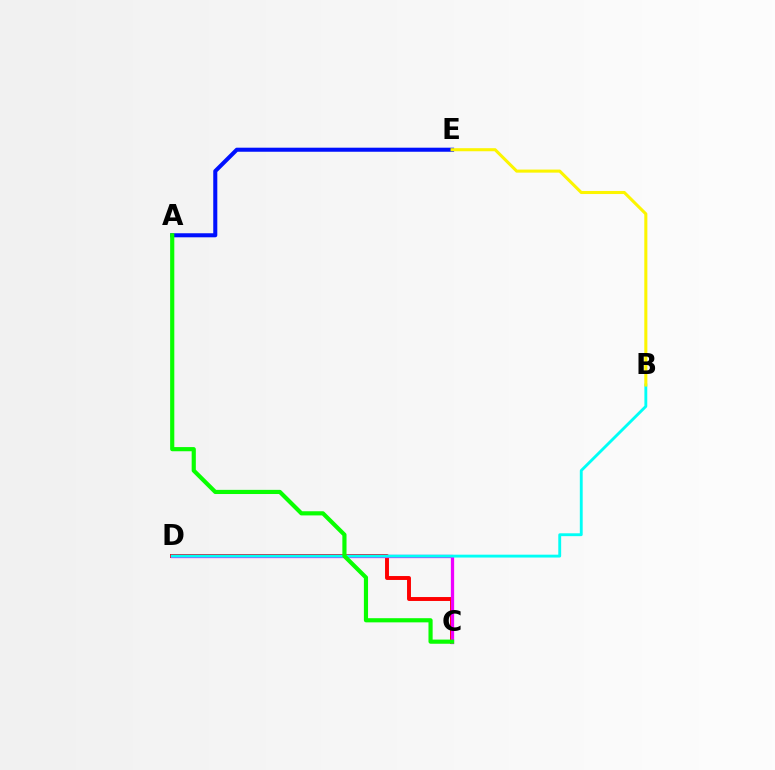{('C', 'D'): [{'color': '#ff0000', 'line_style': 'solid', 'thickness': 2.82}, {'color': '#ee00ff', 'line_style': 'solid', 'thickness': 2.36}], ('A', 'E'): [{'color': '#0010ff', 'line_style': 'solid', 'thickness': 2.92}], ('B', 'D'): [{'color': '#00fff6', 'line_style': 'solid', 'thickness': 2.06}], ('B', 'E'): [{'color': '#fcf500', 'line_style': 'solid', 'thickness': 2.21}], ('A', 'C'): [{'color': '#08ff00', 'line_style': 'solid', 'thickness': 3.0}]}